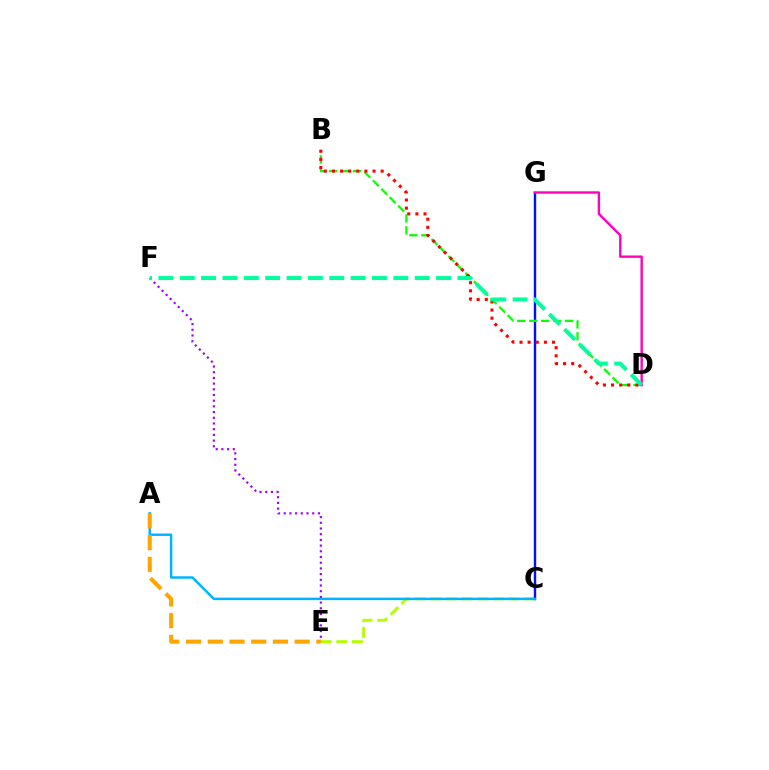{('C', 'E'): [{'color': '#b3ff00', 'line_style': 'dashed', 'thickness': 2.11}], ('C', 'G'): [{'color': '#0010ff', 'line_style': 'solid', 'thickness': 1.73}], ('B', 'D'): [{'color': '#08ff00', 'line_style': 'dashed', 'thickness': 1.62}, {'color': '#ff0000', 'line_style': 'dotted', 'thickness': 2.21}], ('A', 'C'): [{'color': '#00b5ff', 'line_style': 'solid', 'thickness': 1.78}], ('E', 'F'): [{'color': '#9b00ff', 'line_style': 'dotted', 'thickness': 1.55}], ('D', 'G'): [{'color': '#ff00bd', 'line_style': 'solid', 'thickness': 1.72}], ('D', 'F'): [{'color': '#00ff9d', 'line_style': 'dashed', 'thickness': 2.9}], ('A', 'E'): [{'color': '#ffa500', 'line_style': 'dashed', 'thickness': 2.95}]}